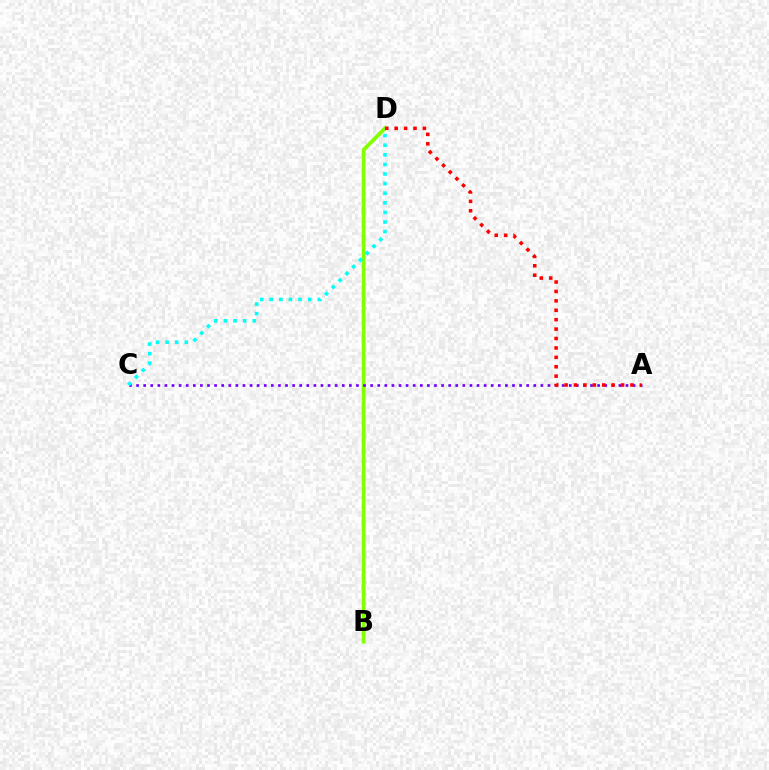{('B', 'D'): [{'color': '#84ff00', 'line_style': 'solid', 'thickness': 2.74}], ('A', 'C'): [{'color': '#7200ff', 'line_style': 'dotted', 'thickness': 1.93}], ('A', 'D'): [{'color': '#ff0000', 'line_style': 'dotted', 'thickness': 2.56}], ('C', 'D'): [{'color': '#00fff6', 'line_style': 'dotted', 'thickness': 2.61}]}